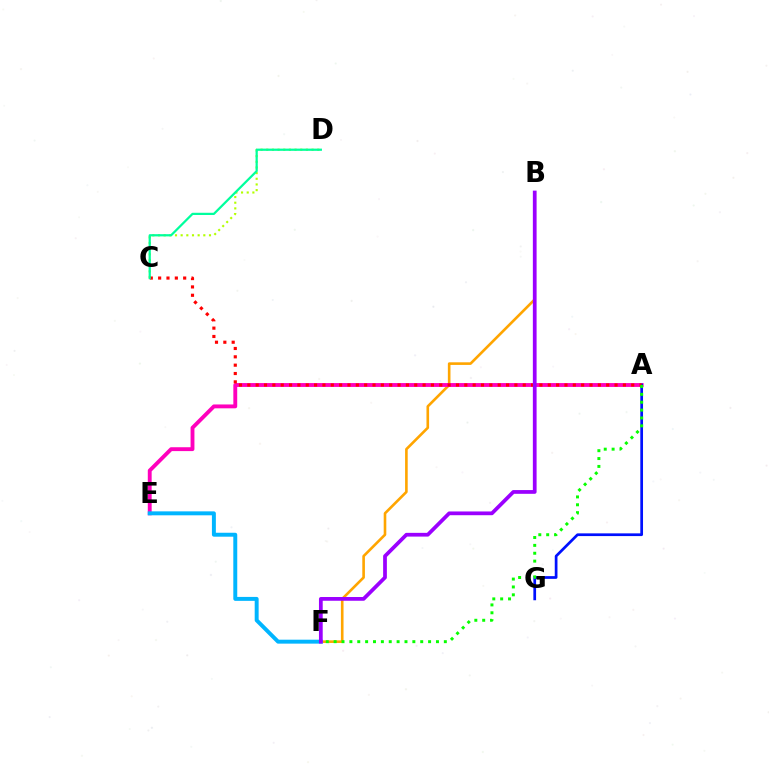{('B', 'F'): [{'color': '#ffa500', 'line_style': 'solid', 'thickness': 1.89}, {'color': '#9b00ff', 'line_style': 'solid', 'thickness': 2.7}], ('A', 'E'): [{'color': '#ff00bd', 'line_style': 'solid', 'thickness': 2.78}], ('C', 'D'): [{'color': '#b3ff00', 'line_style': 'dotted', 'thickness': 1.54}, {'color': '#00ff9d', 'line_style': 'solid', 'thickness': 1.6}], ('E', 'F'): [{'color': '#00b5ff', 'line_style': 'solid', 'thickness': 2.84}], ('A', 'G'): [{'color': '#0010ff', 'line_style': 'solid', 'thickness': 1.96}], ('A', 'C'): [{'color': '#ff0000', 'line_style': 'dotted', 'thickness': 2.27}], ('A', 'F'): [{'color': '#08ff00', 'line_style': 'dotted', 'thickness': 2.14}]}